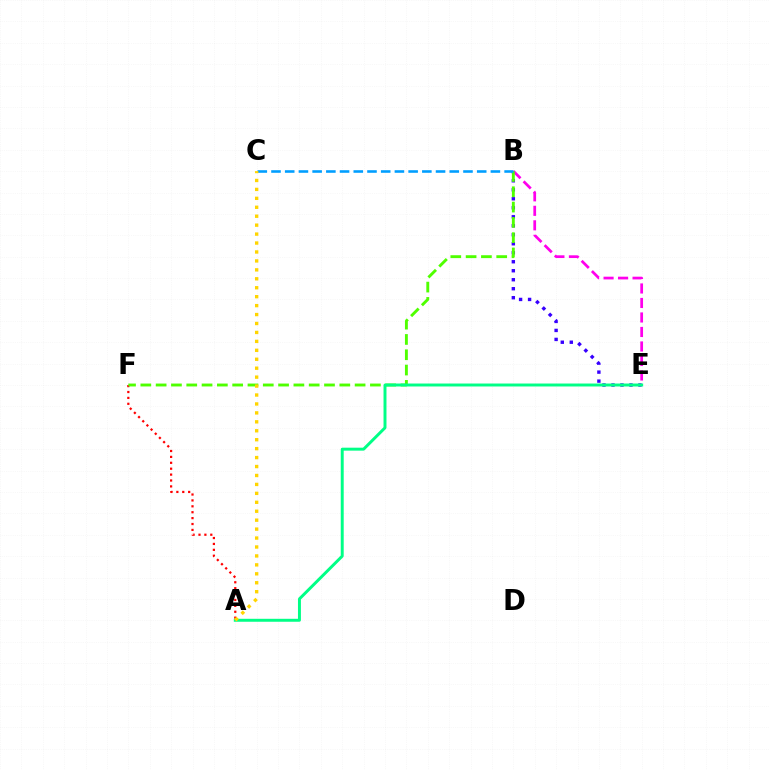{('B', 'E'): [{'color': '#3700ff', 'line_style': 'dotted', 'thickness': 2.44}, {'color': '#ff00ed', 'line_style': 'dashed', 'thickness': 1.97}], ('A', 'F'): [{'color': '#ff0000', 'line_style': 'dotted', 'thickness': 1.6}], ('B', 'F'): [{'color': '#4fff00', 'line_style': 'dashed', 'thickness': 2.08}], ('A', 'E'): [{'color': '#00ff86', 'line_style': 'solid', 'thickness': 2.13}], ('B', 'C'): [{'color': '#009eff', 'line_style': 'dashed', 'thickness': 1.86}], ('A', 'C'): [{'color': '#ffd500', 'line_style': 'dotted', 'thickness': 2.43}]}